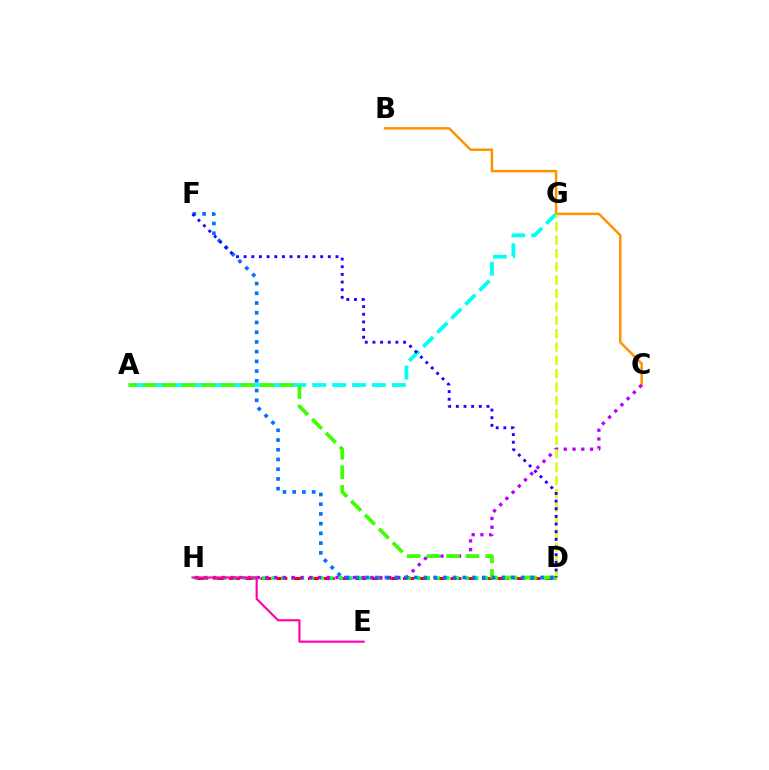{('D', 'H'): [{'color': '#ff0000', 'line_style': 'dashed', 'thickness': 2.15}, {'color': '#00ff5c', 'line_style': 'dotted', 'thickness': 2.63}], ('B', 'C'): [{'color': '#ff9400', 'line_style': 'solid', 'thickness': 1.8}], ('A', 'G'): [{'color': '#00fff6', 'line_style': 'dashed', 'thickness': 2.7}], ('C', 'H'): [{'color': '#b900ff', 'line_style': 'dotted', 'thickness': 2.38}], ('A', 'D'): [{'color': '#3dff00', 'line_style': 'dashed', 'thickness': 2.66}], ('D', 'G'): [{'color': '#d1ff00', 'line_style': 'dashed', 'thickness': 1.81}], ('E', 'H'): [{'color': '#ff00ac', 'line_style': 'solid', 'thickness': 1.55}], ('D', 'F'): [{'color': '#0074ff', 'line_style': 'dotted', 'thickness': 2.64}, {'color': '#2500ff', 'line_style': 'dotted', 'thickness': 2.08}]}